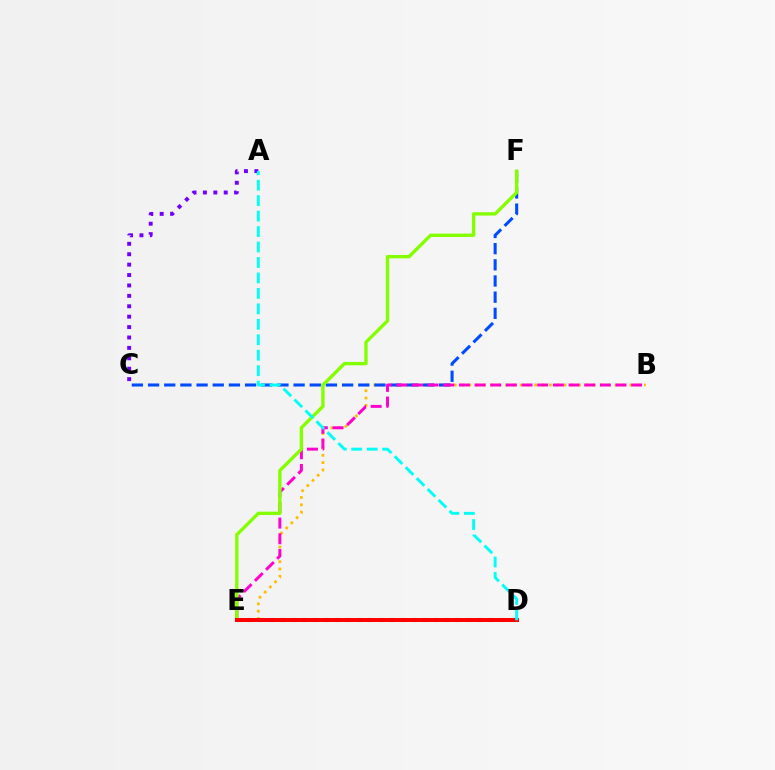{('B', 'E'): [{'color': '#ffbd00', 'line_style': 'dotted', 'thickness': 1.99}, {'color': '#ff00cf', 'line_style': 'dashed', 'thickness': 2.13}], ('C', 'F'): [{'color': '#004bff', 'line_style': 'dashed', 'thickness': 2.2}], ('D', 'E'): [{'color': '#00ff39', 'line_style': 'dotted', 'thickness': 2.97}, {'color': '#ff0000', 'line_style': 'solid', 'thickness': 2.86}], ('A', 'C'): [{'color': '#7200ff', 'line_style': 'dotted', 'thickness': 2.83}], ('E', 'F'): [{'color': '#84ff00', 'line_style': 'solid', 'thickness': 2.43}], ('A', 'D'): [{'color': '#00fff6', 'line_style': 'dashed', 'thickness': 2.1}]}